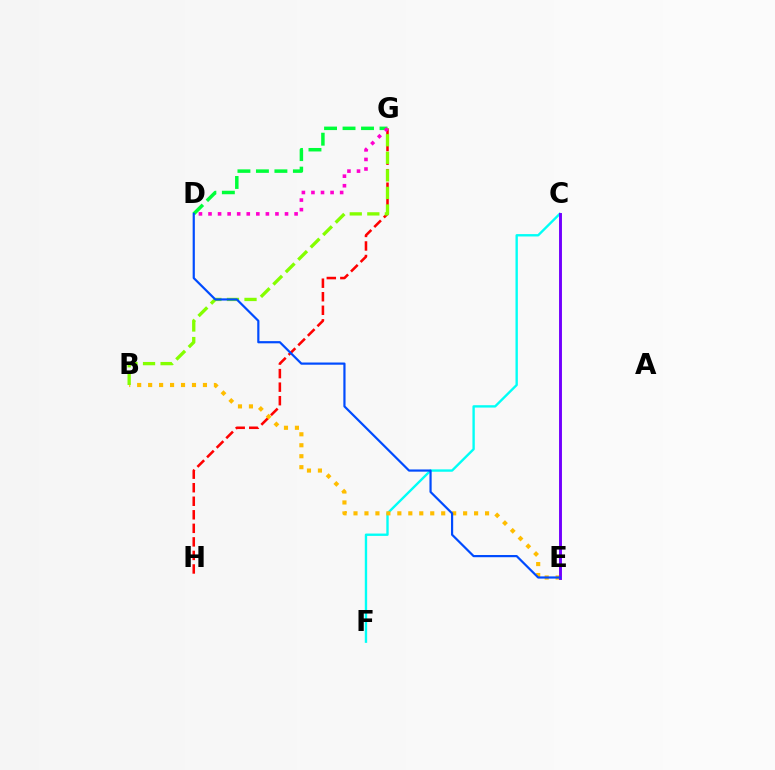{('G', 'H'): [{'color': '#ff0000', 'line_style': 'dashed', 'thickness': 1.84}], ('C', 'F'): [{'color': '#00fff6', 'line_style': 'solid', 'thickness': 1.7}], ('B', 'E'): [{'color': '#ffbd00', 'line_style': 'dotted', 'thickness': 2.98}], ('D', 'G'): [{'color': '#00ff39', 'line_style': 'dashed', 'thickness': 2.51}, {'color': '#ff00cf', 'line_style': 'dotted', 'thickness': 2.6}], ('B', 'G'): [{'color': '#84ff00', 'line_style': 'dashed', 'thickness': 2.39}], ('C', 'E'): [{'color': '#7200ff', 'line_style': 'solid', 'thickness': 2.1}], ('D', 'E'): [{'color': '#004bff', 'line_style': 'solid', 'thickness': 1.58}]}